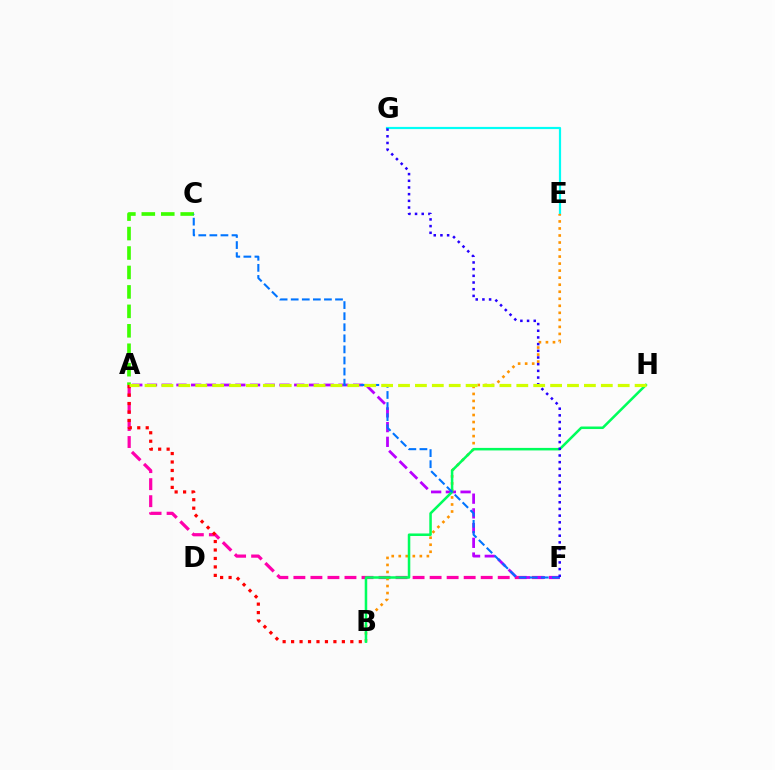{('A', 'F'): [{'color': '#ff00ac', 'line_style': 'dashed', 'thickness': 2.31}, {'color': '#b900ff', 'line_style': 'dashed', 'thickness': 2.0}], ('A', 'B'): [{'color': '#ff0000', 'line_style': 'dotted', 'thickness': 2.3}], ('E', 'G'): [{'color': '#00fff6', 'line_style': 'solid', 'thickness': 1.59}], ('A', 'C'): [{'color': '#3dff00', 'line_style': 'dashed', 'thickness': 2.64}], ('B', 'E'): [{'color': '#ff9400', 'line_style': 'dotted', 'thickness': 1.91}], ('B', 'H'): [{'color': '#00ff5c', 'line_style': 'solid', 'thickness': 1.82}], ('C', 'F'): [{'color': '#0074ff', 'line_style': 'dashed', 'thickness': 1.5}], ('F', 'G'): [{'color': '#2500ff', 'line_style': 'dotted', 'thickness': 1.82}], ('A', 'H'): [{'color': '#d1ff00', 'line_style': 'dashed', 'thickness': 2.3}]}